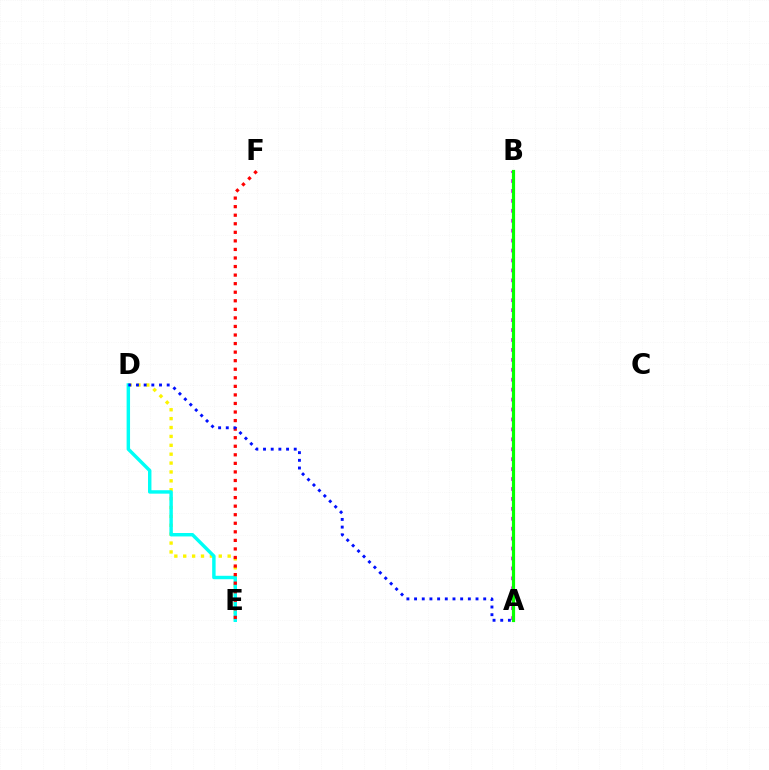{('A', 'B'): [{'color': '#ee00ff', 'line_style': 'dotted', 'thickness': 2.7}, {'color': '#08ff00', 'line_style': 'solid', 'thickness': 2.29}], ('D', 'E'): [{'color': '#fcf500', 'line_style': 'dotted', 'thickness': 2.41}, {'color': '#00fff6', 'line_style': 'solid', 'thickness': 2.48}], ('E', 'F'): [{'color': '#ff0000', 'line_style': 'dotted', 'thickness': 2.32}], ('A', 'D'): [{'color': '#0010ff', 'line_style': 'dotted', 'thickness': 2.09}]}